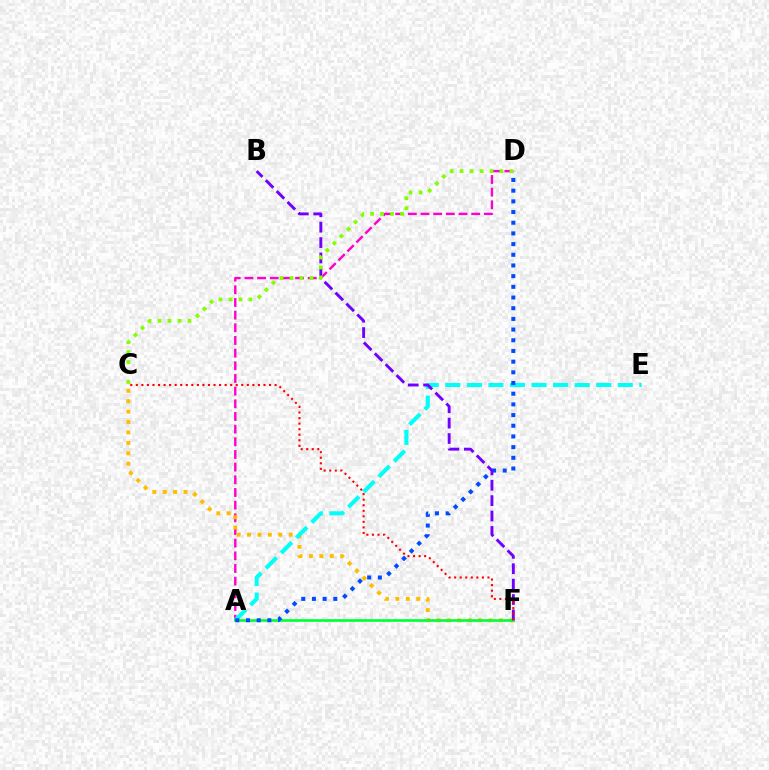{('A', 'D'): [{'color': '#ff00cf', 'line_style': 'dashed', 'thickness': 1.72}, {'color': '#004bff', 'line_style': 'dotted', 'thickness': 2.9}], ('C', 'F'): [{'color': '#ffbd00', 'line_style': 'dotted', 'thickness': 2.83}, {'color': '#ff0000', 'line_style': 'dotted', 'thickness': 1.51}], ('A', 'E'): [{'color': '#00fff6', 'line_style': 'dashed', 'thickness': 2.93}], ('A', 'F'): [{'color': '#00ff39', 'line_style': 'solid', 'thickness': 1.92}], ('B', 'F'): [{'color': '#7200ff', 'line_style': 'dashed', 'thickness': 2.09}], ('C', 'D'): [{'color': '#84ff00', 'line_style': 'dotted', 'thickness': 2.71}]}